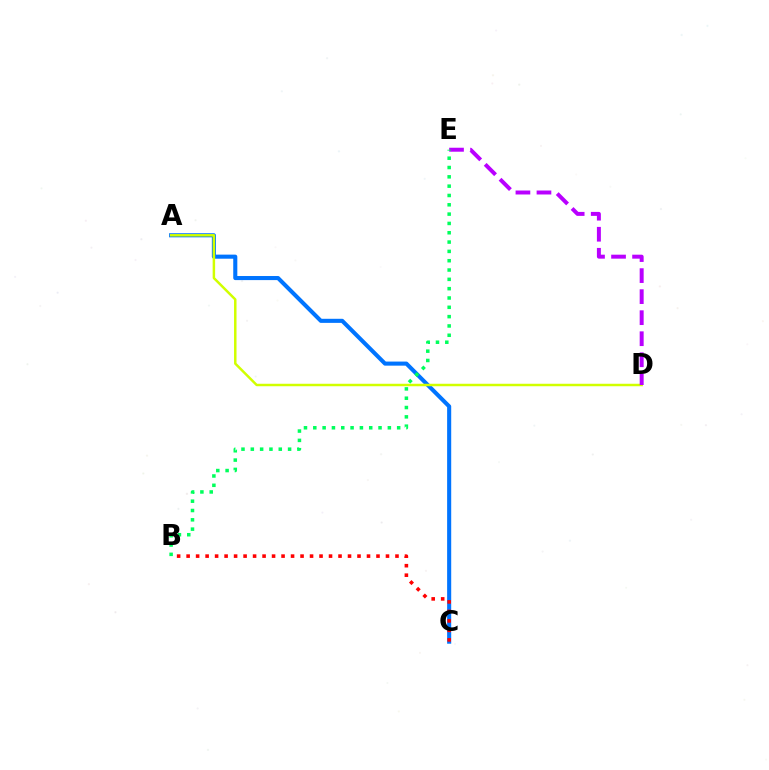{('A', 'C'): [{'color': '#0074ff', 'line_style': 'solid', 'thickness': 2.94}], ('B', 'C'): [{'color': '#ff0000', 'line_style': 'dotted', 'thickness': 2.58}], ('A', 'D'): [{'color': '#d1ff00', 'line_style': 'solid', 'thickness': 1.79}], ('D', 'E'): [{'color': '#b900ff', 'line_style': 'dashed', 'thickness': 2.86}], ('B', 'E'): [{'color': '#00ff5c', 'line_style': 'dotted', 'thickness': 2.53}]}